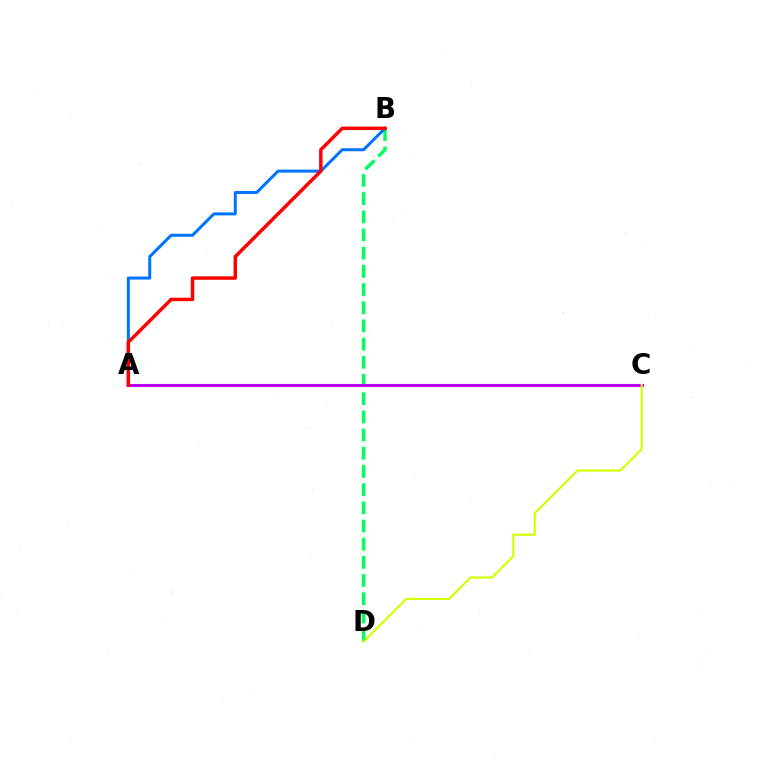{('B', 'D'): [{'color': '#00ff5c', 'line_style': 'dashed', 'thickness': 2.47}], ('A', 'B'): [{'color': '#0074ff', 'line_style': 'solid', 'thickness': 2.17}, {'color': '#ff0000', 'line_style': 'solid', 'thickness': 2.49}], ('A', 'C'): [{'color': '#b900ff', 'line_style': 'solid', 'thickness': 2.24}], ('C', 'D'): [{'color': '#d1ff00', 'line_style': 'solid', 'thickness': 1.54}]}